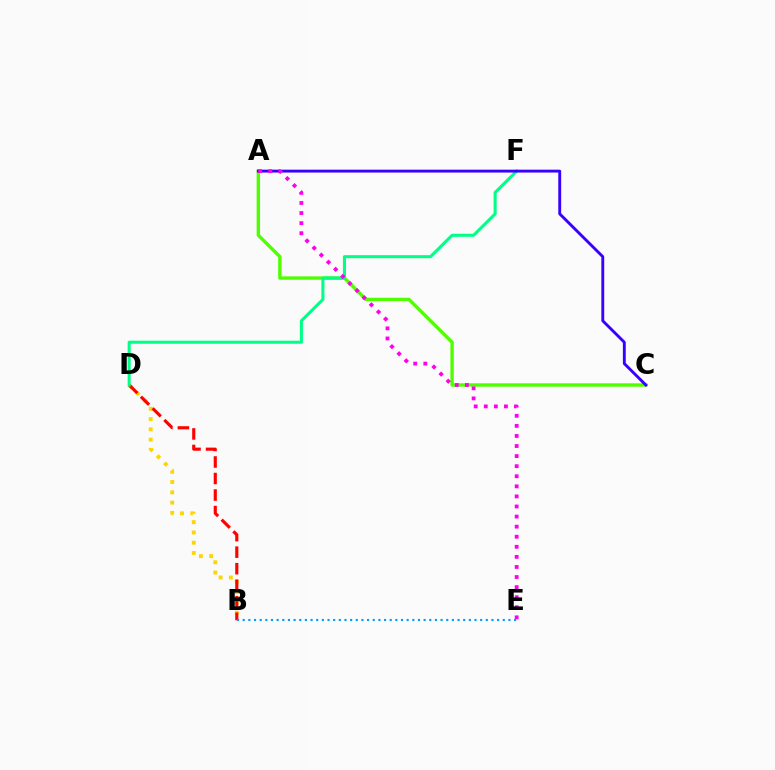{('A', 'C'): [{'color': '#4fff00', 'line_style': 'solid', 'thickness': 2.43}, {'color': '#3700ff', 'line_style': 'solid', 'thickness': 2.07}], ('B', 'D'): [{'color': '#ffd500', 'line_style': 'dotted', 'thickness': 2.79}, {'color': '#ff0000', 'line_style': 'dashed', 'thickness': 2.24}], ('D', 'F'): [{'color': '#00ff86', 'line_style': 'solid', 'thickness': 2.19}], ('B', 'E'): [{'color': '#009eff', 'line_style': 'dotted', 'thickness': 1.54}], ('A', 'E'): [{'color': '#ff00ed', 'line_style': 'dotted', 'thickness': 2.74}]}